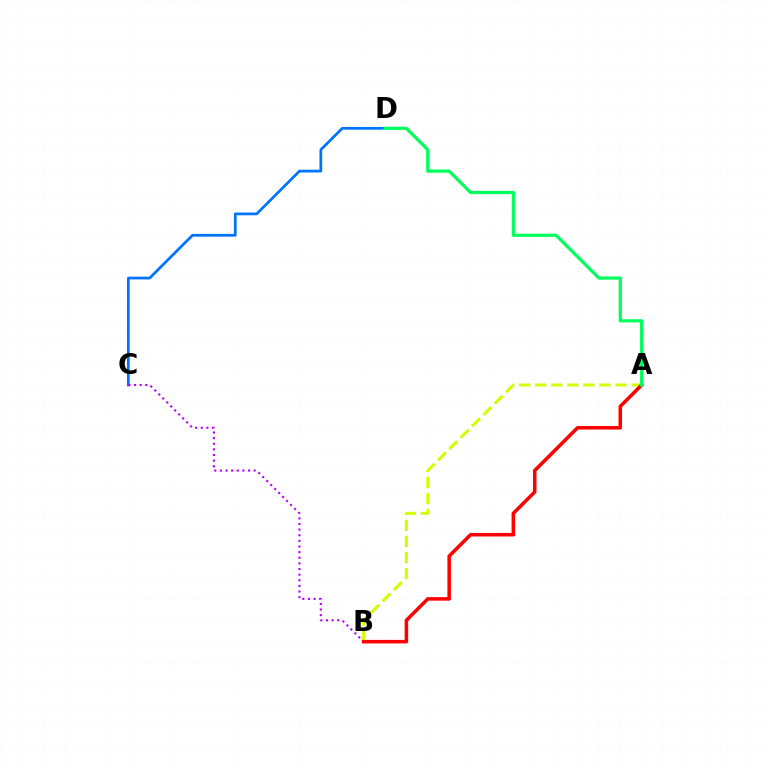{('A', 'B'): [{'color': '#d1ff00', 'line_style': 'dashed', 'thickness': 2.18}, {'color': '#ff0000', 'line_style': 'solid', 'thickness': 2.54}], ('C', 'D'): [{'color': '#0074ff', 'line_style': 'solid', 'thickness': 1.97}], ('B', 'C'): [{'color': '#b900ff', 'line_style': 'dotted', 'thickness': 1.53}], ('A', 'D'): [{'color': '#00ff5c', 'line_style': 'solid', 'thickness': 2.32}]}